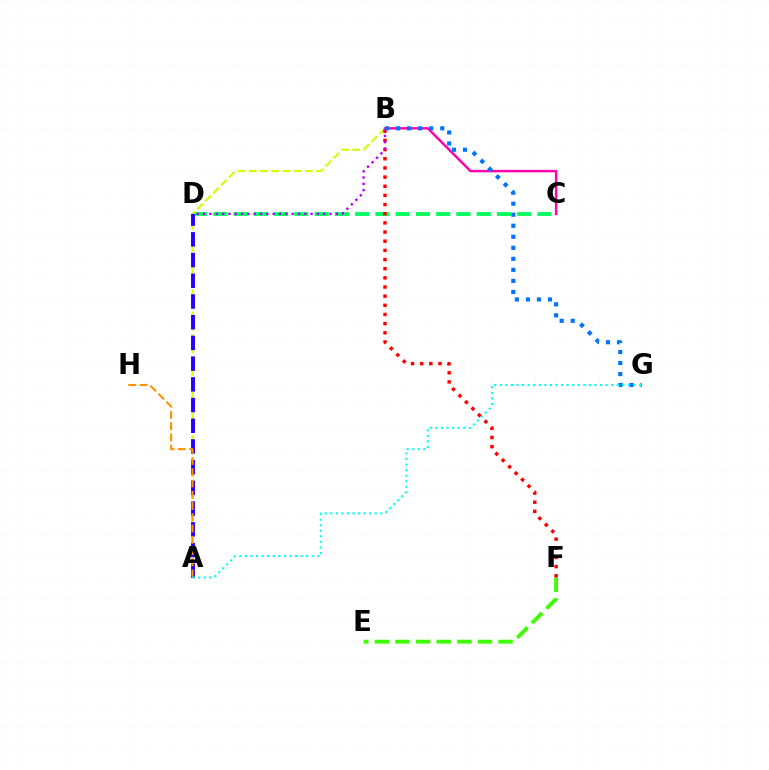{('B', 'C'): [{'color': '#ff00ac', 'line_style': 'solid', 'thickness': 1.76}], ('C', 'D'): [{'color': '#00ff5c', 'line_style': 'dashed', 'thickness': 2.75}], ('A', 'B'): [{'color': '#d1ff00', 'line_style': 'dashed', 'thickness': 1.53}], ('E', 'F'): [{'color': '#3dff00', 'line_style': 'dashed', 'thickness': 2.8}], ('B', 'F'): [{'color': '#ff0000', 'line_style': 'dotted', 'thickness': 2.49}], ('A', 'D'): [{'color': '#2500ff', 'line_style': 'dashed', 'thickness': 2.81}], ('B', 'G'): [{'color': '#0074ff', 'line_style': 'dotted', 'thickness': 3.0}], ('B', 'D'): [{'color': '#b900ff', 'line_style': 'dotted', 'thickness': 1.72}], ('A', 'H'): [{'color': '#ff9400', 'line_style': 'dashed', 'thickness': 1.53}], ('A', 'G'): [{'color': '#00fff6', 'line_style': 'dotted', 'thickness': 1.51}]}